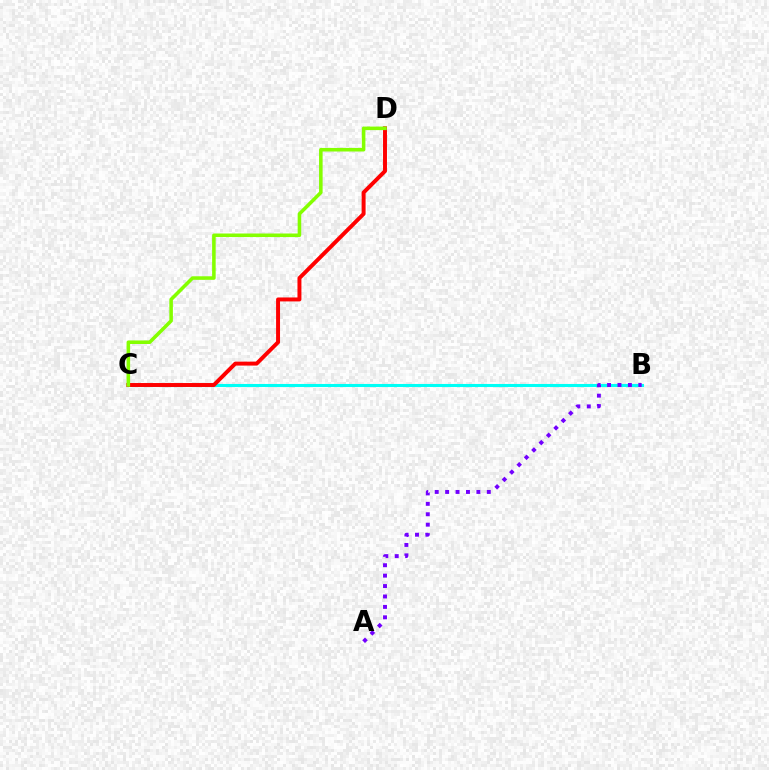{('B', 'C'): [{'color': '#00fff6', 'line_style': 'solid', 'thickness': 2.22}], ('A', 'B'): [{'color': '#7200ff', 'line_style': 'dotted', 'thickness': 2.83}], ('C', 'D'): [{'color': '#ff0000', 'line_style': 'solid', 'thickness': 2.84}, {'color': '#84ff00', 'line_style': 'solid', 'thickness': 2.56}]}